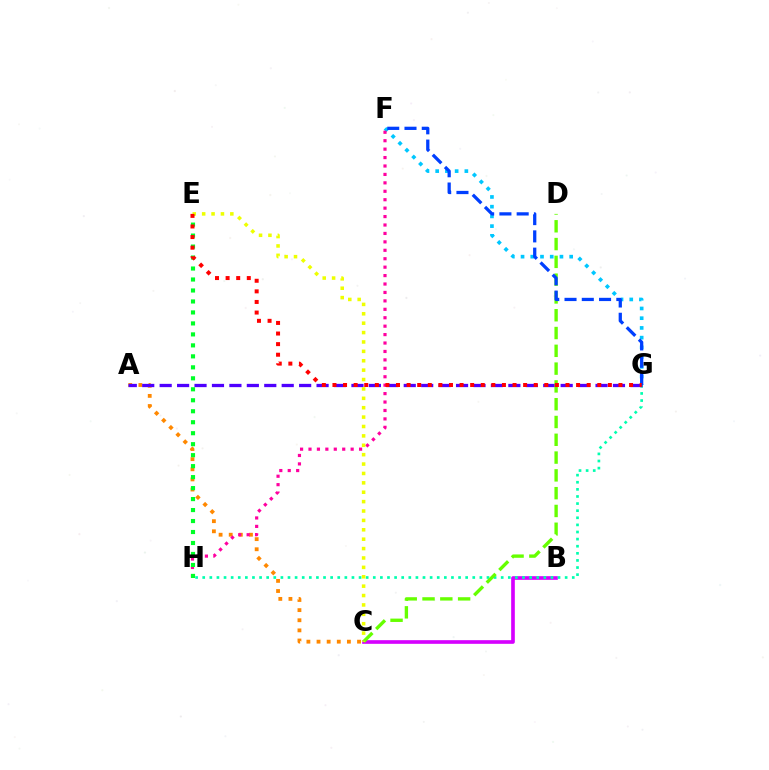{('A', 'C'): [{'color': '#ff8800', 'line_style': 'dotted', 'thickness': 2.75}], ('B', 'C'): [{'color': '#d600ff', 'line_style': 'solid', 'thickness': 2.63}], ('F', 'G'): [{'color': '#00c7ff', 'line_style': 'dotted', 'thickness': 2.64}, {'color': '#003fff', 'line_style': 'dashed', 'thickness': 2.35}], ('G', 'H'): [{'color': '#00ffaf', 'line_style': 'dotted', 'thickness': 1.93}], ('F', 'H'): [{'color': '#ff00a0', 'line_style': 'dotted', 'thickness': 2.29}], ('A', 'G'): [{'color': '#4f00ff', 'line_style': 'dashed', 'thickness': 2.37}], ('E', 'H'): [{'color': '#00ff27', 'line_style': 'dotted', 'thickness': 2.98}], ('C', 'D'): [{'color': '#66ff00', 'line_style': 'dashed', 'thickness': 2.42}], ('C', 'E'): [{'color': '#eeff00', 'line_style': 'dotted', 'thickness': 2.55}], ('E', 'G'): [{'color': '#ff0000', 'line_style': 'dotted', 'thickness': 2.88}]}